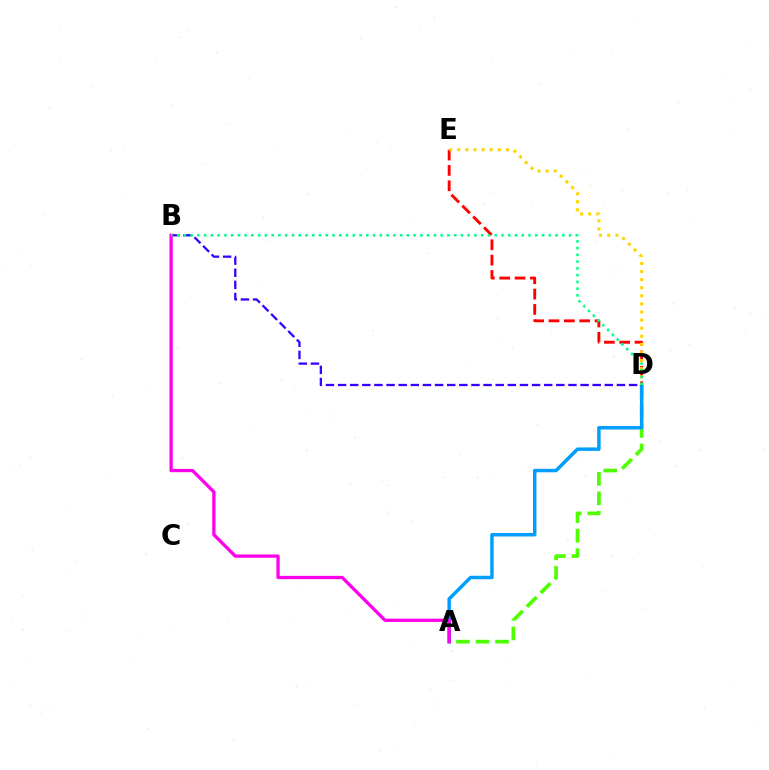{('D', 'E'): [{'color': '#ff0000', 'line_style': 'dashed', 'thickness': 2.08}, {'color': '#ffd500', 'line_style': 'dotted', 'thickness': 2.2}], ('A', 'D'): [{'color': '#4fff00', 'line_style': 'dashed', 'thickness': 2.66}, {'color': '#009eff', 'line_style': 'solid', 'thickness': 2.49}], ('B', 'D'): [{'color': '#3700ff', 'line_style': 'dashed', 'thickness': 1.65}, {'color': '#00ff86', 'line_style': 'dotted', 'thickness': 1.84}], ('A', 'B'): [{'color': '#ff00ed', 'line_style': 'solid', 'thickness': 2.37}]}